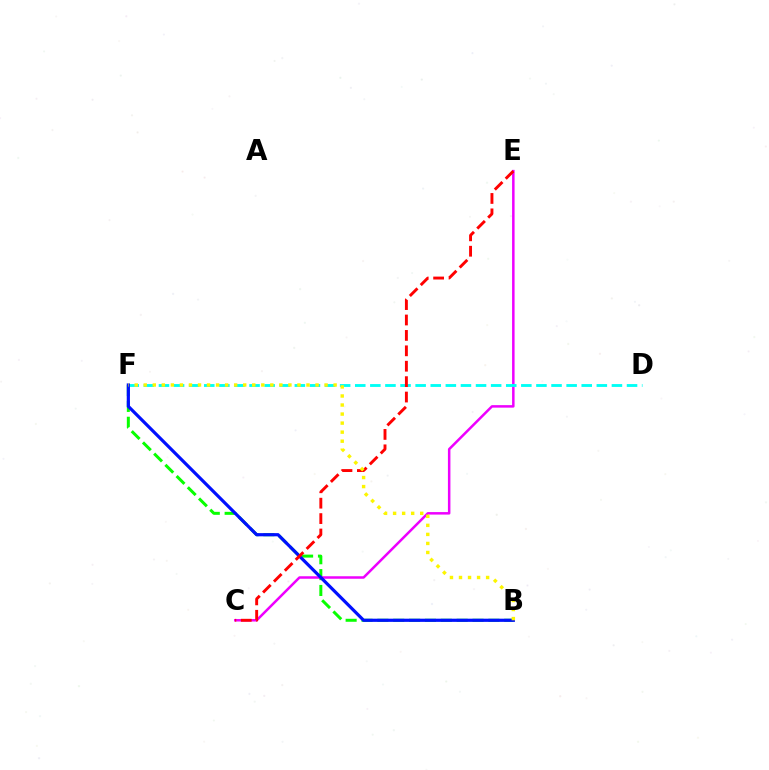{('B', 'F'): [{'color': '#08ff00', 'line_style': 'dashed', 'thickness': 2.15}, {'color': '#0010ff', 'line_style': 'solid', 'thickness': 2.3}, {'color': '#fcf500', 'line_style': 'dotted', 'thickness': 2.46}], ('C', 'E'): [{'color': '#ee00ff', 'line_style': 'solid', 'thickness': 1.8}, {'color': '#ff0000', 'line_style': 'dashed', 'thickness': 2.09}], ('D', 'F'): [{'color': '#00fff6', 'line_style': 'dashed', 'thickness': 2.05}]}